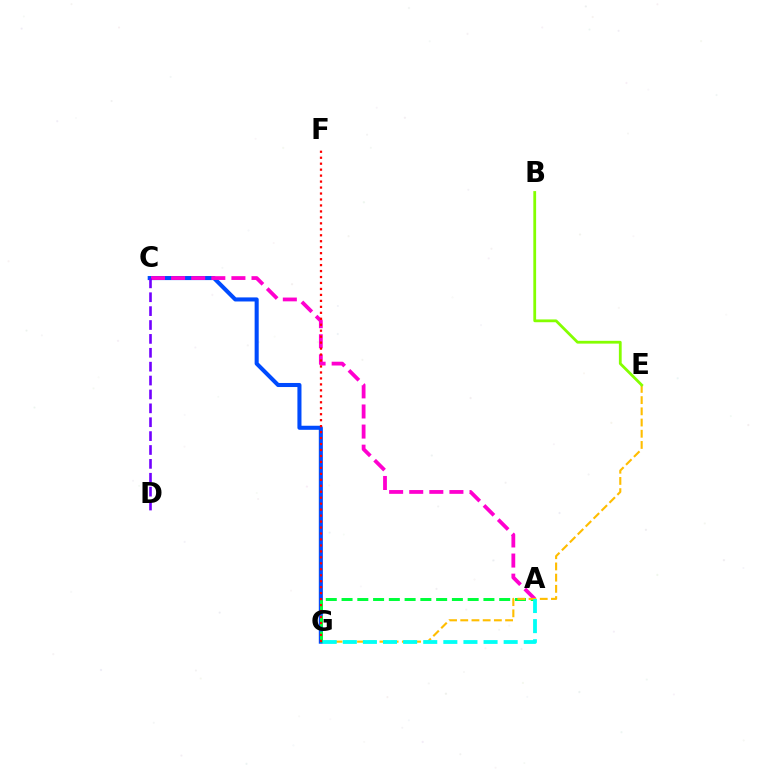{('C', 'G'): [{'color': '#004bff', 'line_style': 'solid', 'thickness': 2.93}], ('A', 'C'): [{'color': '#ff00cf', 'line_style': 'dashed', 'thickness': 2.73}], ('A', 'G'): [{'color': '#00ff39', 'line_style': 'dashed', 'thickness': 2.14}, {'color': '#00fff6', 'line_style': 'dashed', 'thickness': 2.73}], ('F', 'G'): [{'color': '#ff0000', 'line_style': 'dotted', 'thickness': 1.62}], ('E', 'G'): [{'color': '#ffbd00', 'line_style': 'dashed', 'thickness': 1.52}], ('C', 'D'): [{'color': '#7200ff', 'line_style': 'dashed', 'thickness': 1.89}], ('B', 'E'): [{'color': '#84ff00', 'line_style': 'solid', 'thickness': 2.01}]}